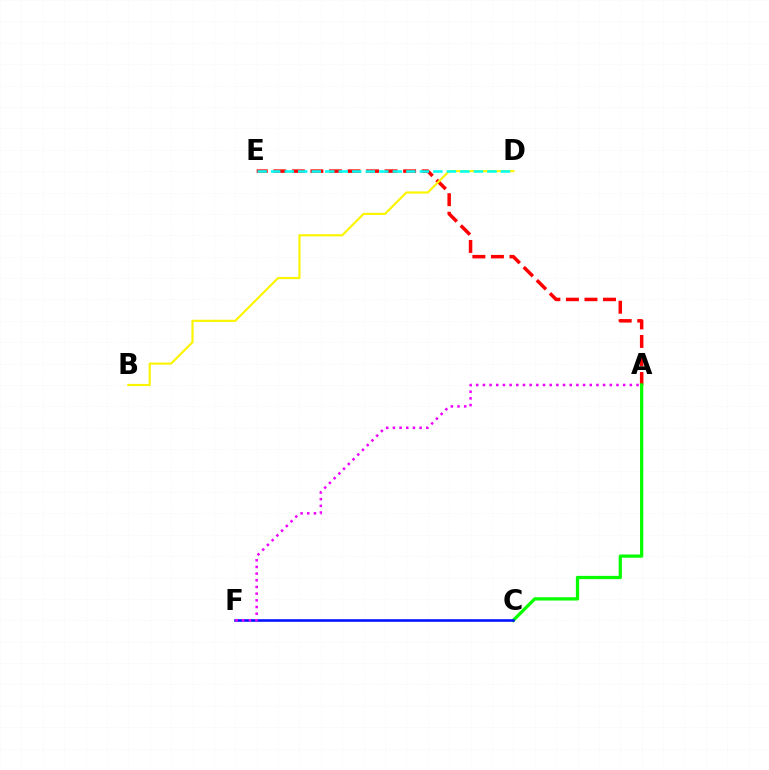{('A', 'E'): [{'color': '#ff0000', 'line_style': 'dashed', 'thickness': 2.52}], ('B', 'D'): [{'color': '#fcf500', 'line_style': 'solid', 'thickness': 1.56}], ('A', 'C'): [{'color': '#08ff00', 'line_style': 'solid', 'thickness': 2.35}], ('D', 'E'): [{'color': '#00fff6', 'line_style': 'dashed', 'thickness': 1.84}], ('C', 'F'): [{'color': '#0010ff', 'line_style': 'solid', 'thickness': 1.85}], ('A', 'F'): [{'color': '#ee00ff', 'line_style': 'dotted', 'thickness': 1.81}]}